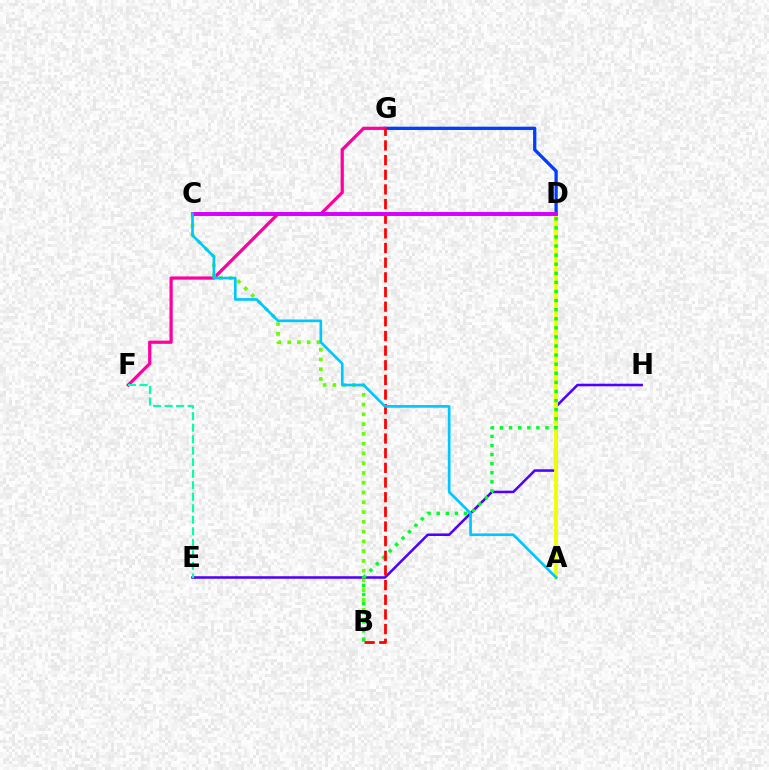{('E', 'H'): [{'color': '#4f00ff', 'line_style': 'solid', 'thickness': 1.83}], ('D', 'G'): [{'color': '#003fff', 'line_style': 'solid', 'thickness': 2.37}], ('C', 'D'): [{'color': '#ff8800', 'line_style': 'dotted', 'thickness': 1.62}, {'color': '#d600ff', 'line_style': 'solid', 'thickness': 2.83}], ('F', 'G'): [{'color': '#ff00a0', 'line_style': 'solid', 'thickness': 2.33}], ('A', 'D'): [{'color': '#eeff00', 'line_style': 'solid', 'thickness': 2.72}], ('B', 'C'): [{'color': '#66ff00', 'line_style': 'dotted', 'thickness': 2.65}], ('B', 'D'): [{'color': '#00ff27', 'line_style': 'dotted', 'thickness': 2.47}], ('B', 'G'): [{'color': '#ff0000', 'line_style': 'dashed', 'thickness': 1.99}], ('E', 'F'): [{'color': '#00ffaf', 'line_style': 'dashed', 'thickness': 1.56}], ('A', 'C'): [{'color': '#00c7ff', 'line_style': 'solid', 'thickness': 1.92}]}